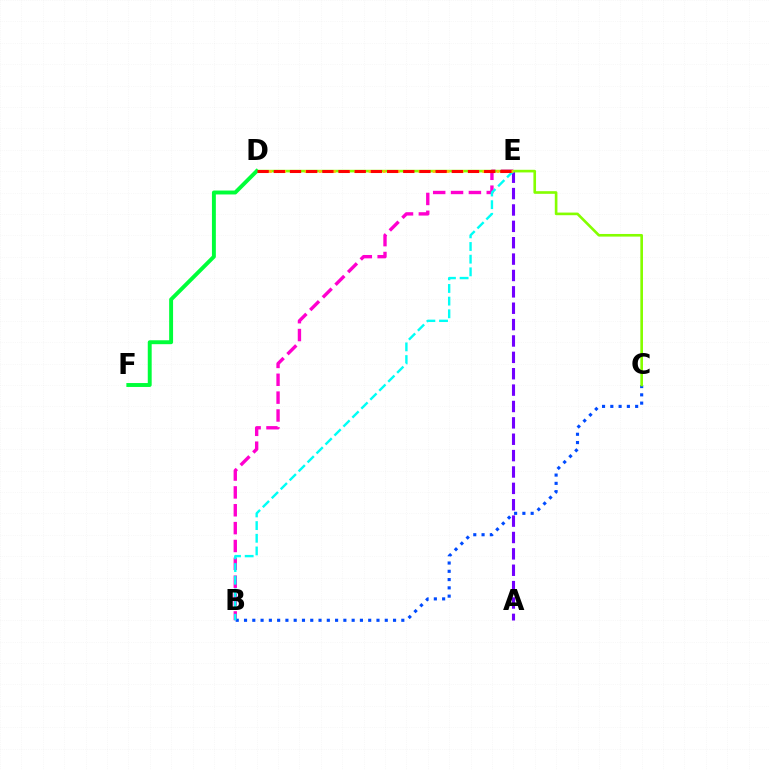{('B', 'E'): [{'color': '#ff00cf', 'line_style': 'dashed', 'thickness': 2.43}, {'color': '#00fff6', 'line_style': 'dashed', 'thickness': 1.72}], ('B', 'C'): [{'color': '#004bff', 'line_style': 'dotted', 'thickness': 2.25}], ('A', 'E'): [{'color': '#7200ff', 'line_style': 'dashed', 'thickness': 2.22}], ('C', 'D'): [{'color': '#84ff00', 'line_style': 'solid', 'thickness': 1.9}], ('D', 'F'): [{'color': '#00ff39', 'line_style': 'solid', 'thickness': 2.82}], ('D', 'E'): [{'color': '#ffbd00', 'line_style': 'dotted', 'thickness': 1.93}, {'color': '#ff0000', 'line_style': 'dashed', 'thickness': 2.2}]}